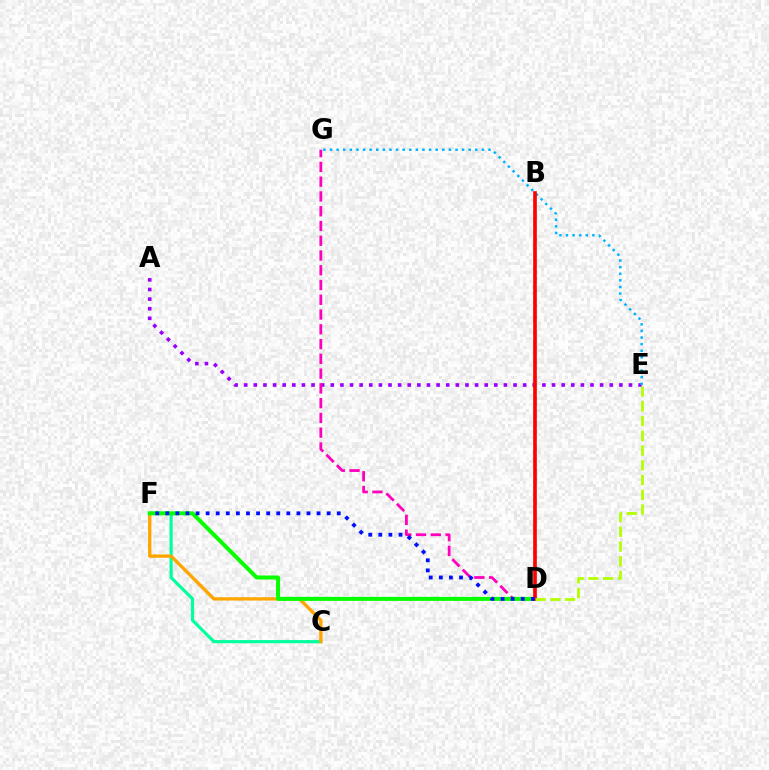{('C', 'F'): [{'color': '#00ff9d', 'line_style': 'solid', 'thickness': 2.28}, {'color': '#ffa500', 'line_style': 'solid', 'thickness': 2.39}], ('A', 'E'): [{'color': '#9b00ff', 'line_style': 'dotted', 'thickness': 2.61}], ('D', 'G'): [{'color': '#ff00bd', 'line_style': 'dashed', 'thickness': 2.01}], ('D', 'F'): [{'color': '#08ff00', 'line_style': 'solid', 'thickness': 2.9}, {'color': '#0010ff', 'line_style': 'dotted', 'thickness': 2.74}], ('E', 'G'): [{'color': '#00b5ff', 'line_style': 'dotted', 'thickness': 1.79}], ('B', 'D'): [{'color': '#ff0000', 'line_style': 'solid', 'thickness': 2.64}], ('D', 'E'): [{'color': '#b3ff00', 'line_style': 'dashed', 'thickness': 2.0}]}